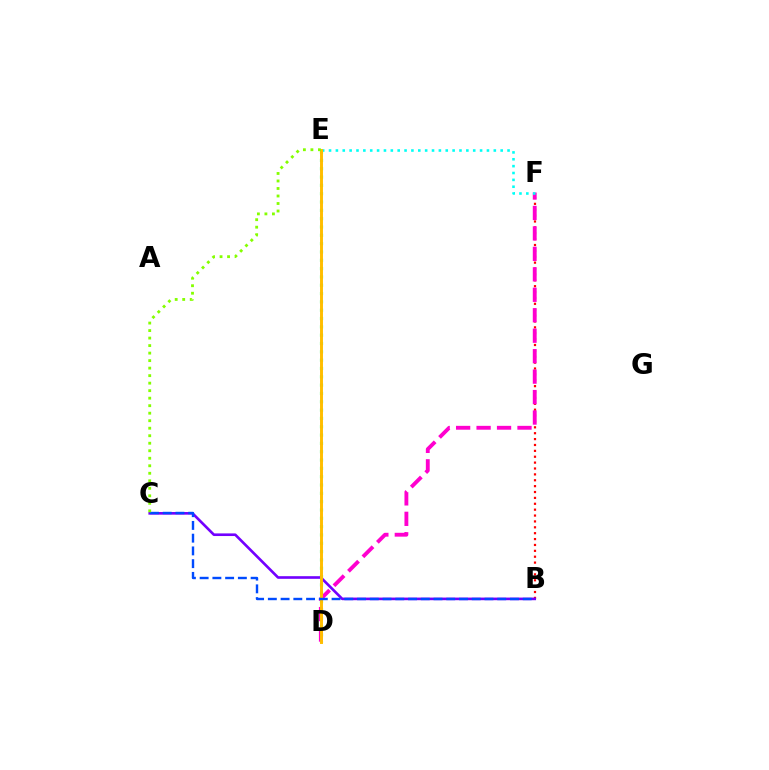{('B', 'F'): [{'color': '#ff0000', 'line_style': 'dotted', 'thickness': 1.6}], ('D', 'E'): [{'color': '#00ff39', 'line_style': 'dotted', 'thickness': 2.26}, {'color': '#ffbd00', 'line_style': 'solid', 'thickness': 2.12}], ('B', 'C'): [{'color': '#7200ff', 'line_style': 'solid', 'thickness': 1.9}, {'color': '#004bff', 'line_style': 'dashed', 'thickness': 1.73}], ('D', 'F'): [{'color': '#ff00cf', 'line_style': 'dashed', 'thickness': 2.78}], ('E', 'F'): [{'color': '#00fff6', 'line_style': 'dotted', 'thickness': 1.87}], ('C', 'E'): [{'color': '#84ff00', 'line_style': 'dotted', 'thickness': 2.04}]}